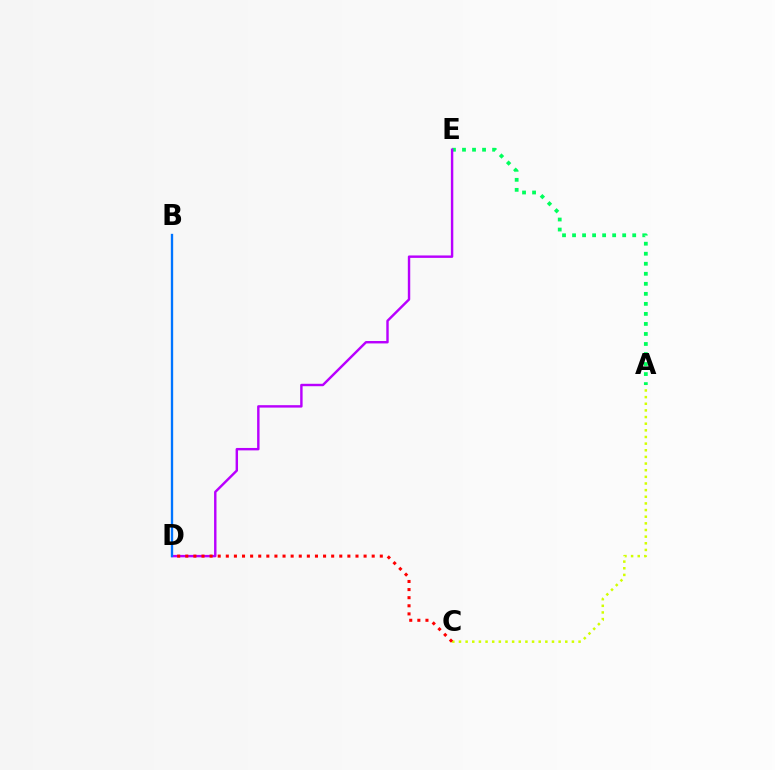{('A', 'E'): [{'color': '#00ff5c', 'line_style': 'dotted', 'thickness': 2.72}], ('D', 'E'): [{'color': '#b900ff', 'line_style': 'solid', 'thickness': 1.75}], ('A', 'C'): [{'color': '#d1ff00', 'line_style': 'dotted', 'thickness': 1.81}], ('C', 'D'): [{'color': '#ff0000', 'line_style': 'dotted', 'thickness': 2.2}], ('B', 'D'): [{'color': '#0074ff', 'line_style': 'solid', 'thickness': 1.68}]}